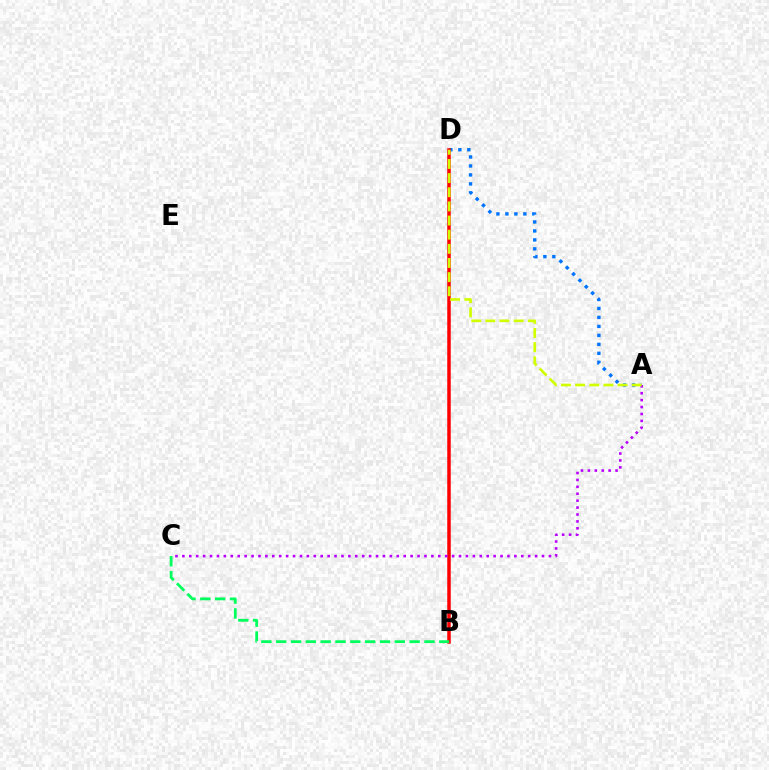{('A', 'D'): [{'color': '#0074ff', 'line_style': 'dotted', 'thickness': 2.44}, {'color': '#d1ff00', 'line_style': 'dashed', 'thickness': 1.92}], ('B', 'D'): [{'color': '#ff0000', 'line_style': 'solid', 'thickness': 2.52}], ('B', 'C'): [{'color': '#00ff5c', 'line_style': 'dashed', 'thickness': 2.01}], ('A', 'C'): [{'color': '#b900ff', 'line_style': 'dotted', 'thickness': 1.88}]}